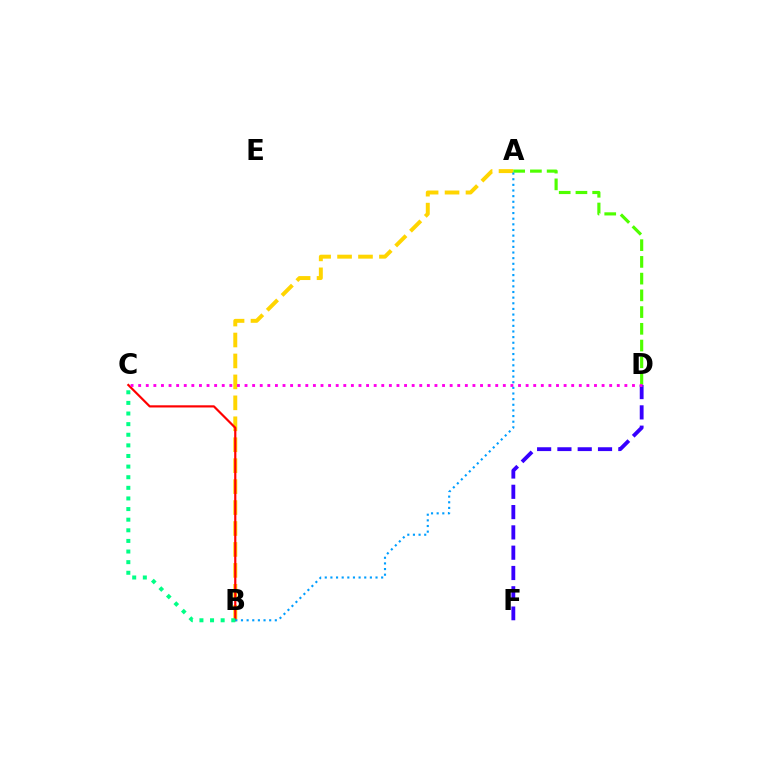{('A', 'B'): [{'color': '#ffd500', 'line_style': 'dashed', 'thickness': 2.85}, {'color': '#009eff', 'line_style': 'dotted', 'thickness': 1.53}], ('B', 'C'): [{'color': '#ff0000', 'line_style': 'solid', 'thickness': 1.57}, {'color': '#00ff86', 'line_style': 'dotted', 'thickness': 2.88}], ('A', 'D'): [{'color': '#4fff00', 'line_style': 'dashed', 'thickness': 2.27}], ('D', 'F'): [{'color': '#3700ff', 'line_style': 'dashed', 'thickness': 2.76}], ('C', 'D'): [{'color': '#ff00ed', 'line_style': 'dotted', 'thickness': 2.06}]}